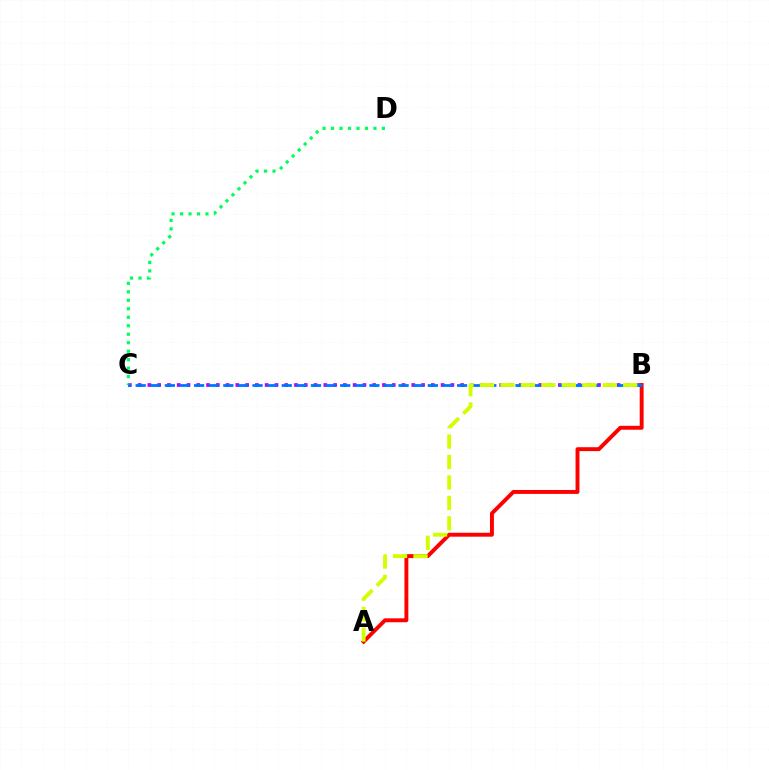{('B', 'C'): [{'color': '#b900ff', 'line_style': 'dotted', 'thickness': 2.66}, {'color': '#0074ff', 'line_style': 'dashed', 'thickness': 1.98}], ('C', 'D'): [{'color': '#00ff5c', 'line_style': 'dotted', 'thickness': 2.3}], ('A', 'B'): [{'color': '#ff0000', 'line_style': 'solid', 'thickness': 2.82}, {'color': '#d1ff00', 'line_style': 'dashed', 'thickness': 2.78}]}